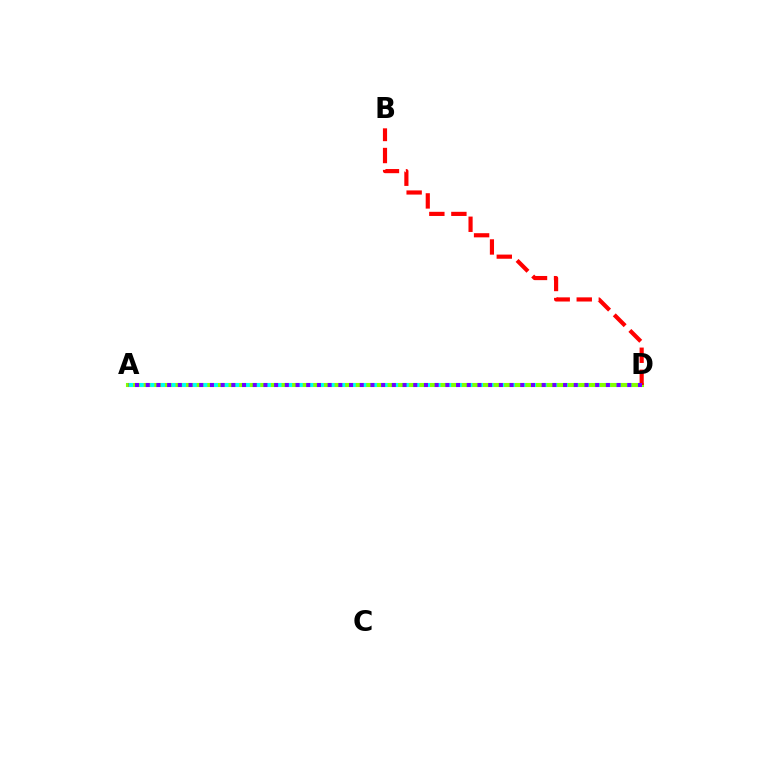{('A', 'D'): [{'color': '#84ff00', 'line_style': 'solid', 'thickness': 2.95}, {'color': '#00fff6', 'line_style': 'dotted', 'thickness': 2.88}, {'color': '#7200ff', 'line_style': 'dotted', 'thickness': 2.91}], ('B', 'D'): [{'color': '#ff0000', 'line_style': 'dashed', 'thickness': 2.99}]}